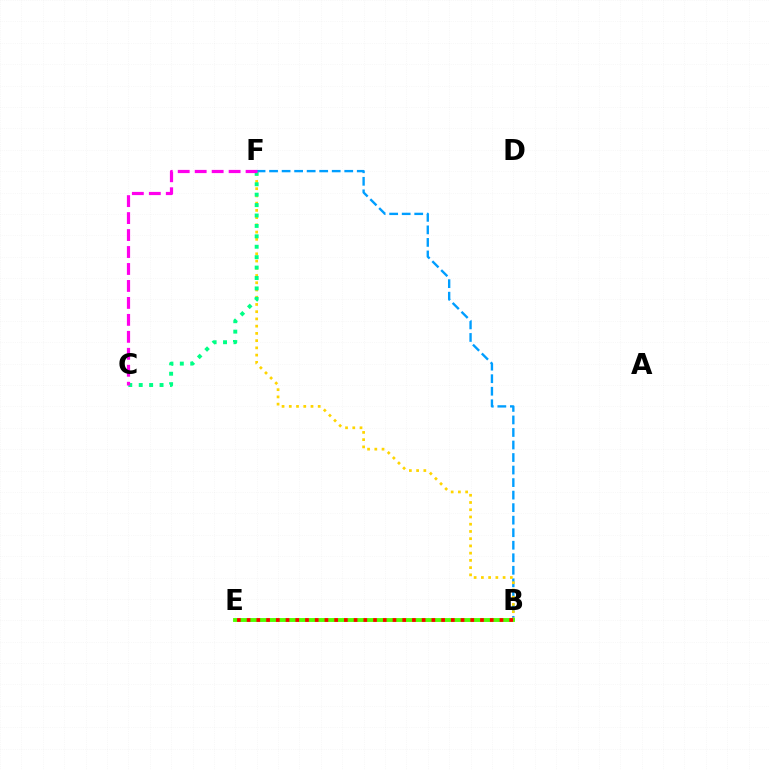{('B', 'F'): [{'color': '#009eff', 'line_style': 'dashed', 'thickness': 1.7}, {'color': '#ffd500', 'line_style': 'dotted', 'thickness': 1.97}], ('B', 'E'): [{'color': '#3700ff', 'line_style': 'dotted', 'thickness': 1.62}, {'color': '#4fff00', 'line_style': 'solid', 'thickness': 2.79}, {'color': '#ff0000', 'line_style': 'dotted', 'thickness': 2.64}], ('C', 'F'): [{'color': '#00ff86', 'line_style': 'dotted', 'thickness': 2.83}, {'color': '#ff00ed', 'line_style': 'dashed', 'thickness': 2.3}]}